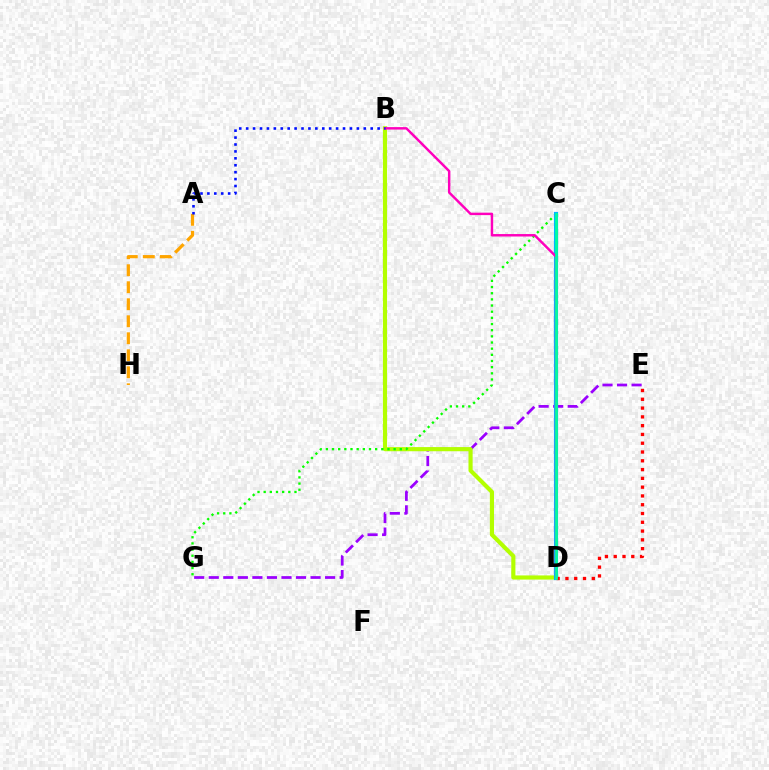{('A', 'H'): [{'color': '#ffa500', 'line_style': 'dashed', 'thickness': 2.31}], ('E', 'G'): [{'color': '#9b00ff', 'line_style': 'dashed', 'thickness': 1.98}], ('B', 'D'): [{'color': '#b3ff00', 'line_style': 'solid', 'thickness': 2.98}, {'color': '#ff00bd', 'line_style': 'solid', 'thickness': 1.76}], ('C', 'G'): [{'color': '#08ff00', 'line_style': 'dotted', 'thickness': 1.67}], ('C', 'D'): [{'color': '#00b5ff', 'line_style': 'solid', 'thickness': 2.99}, {'color': '#00ff9d', 'line_style': 'solid', 'thickness': 1.98}], ('D', 'E'): [{'color': '#ff0000', 'line_style': 'dotted', 'thickness': 2.39}], ('A', 'B'): [{'color': '#0010ff', 'line_style': 'dotted', 'thickness': 1.88}]}